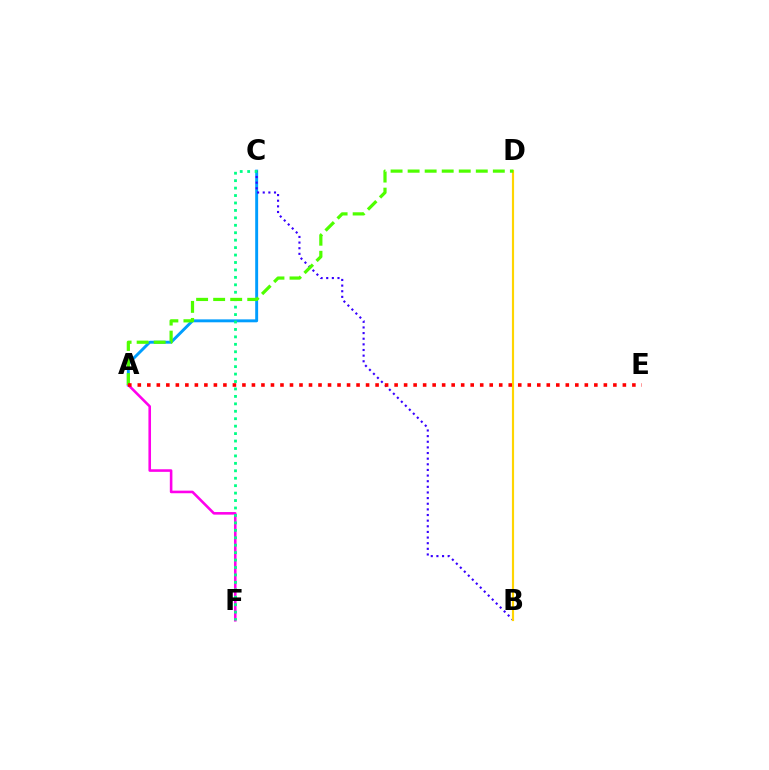{('A', 'C'): [{'color': '#009eff', 'line_style': 'solid', 'thickness': 2.11}], ('B', 'C'): [{'color': '#3700ff', 'line_style': 'dotted', 'thickness': 1.53}], ('B', 'D'): [{'color': '#ffd500', 'line_style': 'solid', 'thickness': 1.56}], ('A', 'F'): [{'color': '#ff00ed', 'line_style': 'solid', 'thickness': 1.86}], ('C', 'F'): [{'color': '#00ff86', 'line_style': 'dotted', 'thickness': 2.02}], ('A', 'D'): [{'color': '#4fff00', 'line_style': 'dashed', 'thickness': 2.32}], ('A', 'E'): [{'color': '#ff0000', 'line_style': 'dotted', 'thickness': 2.58}]}